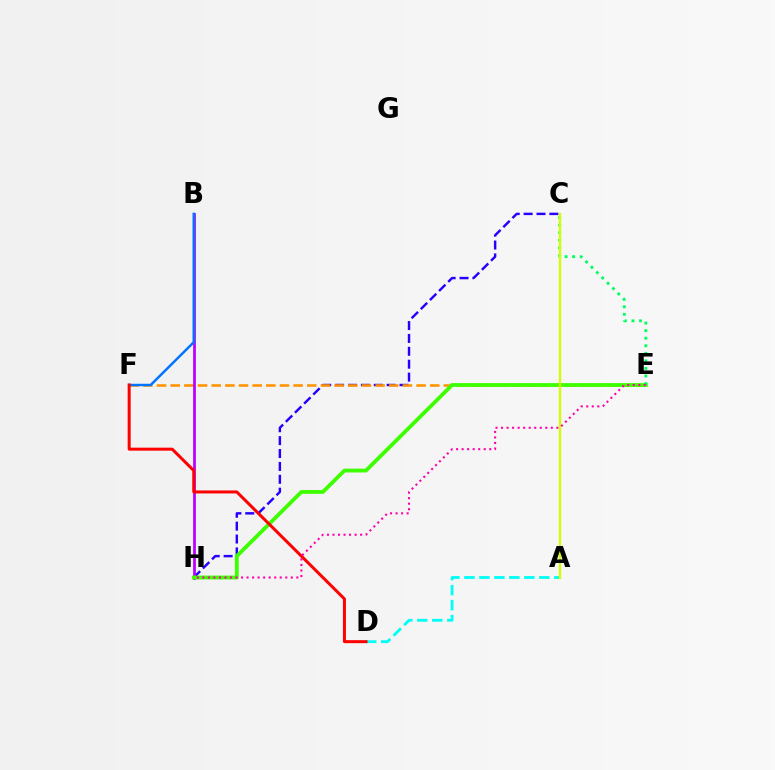{('C', 'H'): [{'color': '#2500ff', 'line_style': 'dashed', 'thickness': 1.75}], ('E', 'F'): [{'color': '#ff9400', 'line_style': 'dashed', 'thickness': 1.86}], ('B', 'H'): [{'color': '#b900ff', 'line_style': 'solid', 'thickness': 1.98}], ('B', 'F'): [{'color': '#0074ff', 'line_style': 'solid', 'thickness': 1.78}], ('E', 'H'): [{'color': '#3dff00', 'line_style': 'solid', 'thickness': 2.75}, {'color': '#ff00ac', 'line_style': 'dotted', 'thickness': 1.5}], ('A', 'D'): [{'color': '#00fff6', 'line_style': 'dashed', 'thickness': 2.04}], ('C', 'E'): [{'color': '#00ff5c', 'line_style': 'dotted', 'thickness': 2.06}], ('D', 'F'): [{'color': '#ff0000', 'line_style': 'solid', 'thickness': 2.16}], ('A', 'C'): [{'color': '#d1ff00', 'line_style': 'solid', 'thickness': 1.66}]}